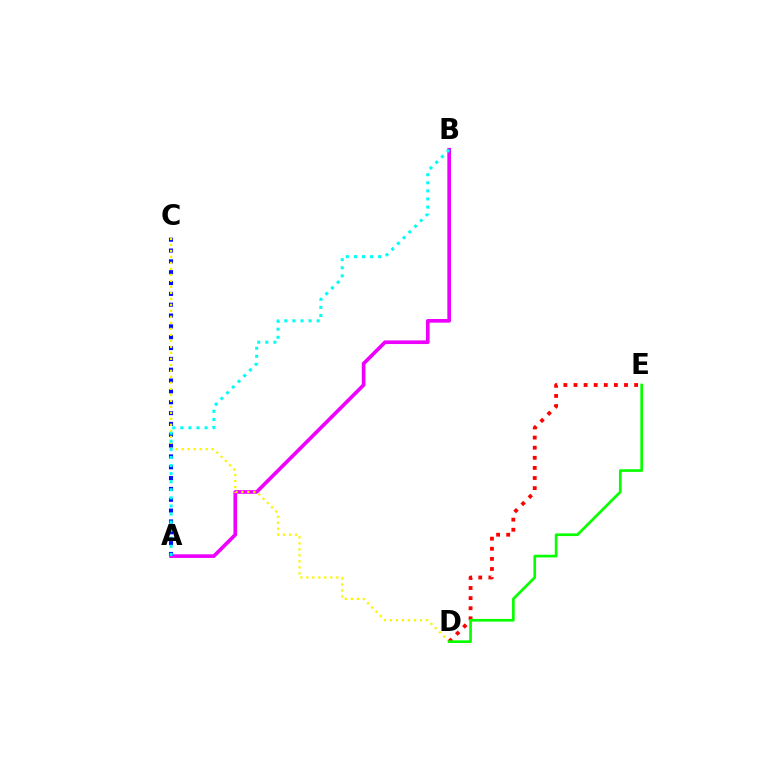{('A', 'B'): [{'color': '#ee00ff', 'line_style': 'solid', 'thickness': 2.63}, {'color': '#00fff6', 'line_style': 'dotted', 'thickness': 2.2}], ('A', 'C'): [{'color': '#0010ff', 'line_style': 'dotted', 'thickness': 2.94}], ('C', 'D'): [{'color': '#fcf500', 'line_style': 'dotted', 'thickness': 1.63}], ('D', 'E'): [{'color': '#ff0000', 'line_style': 'dotted', 'thickness': 2.74}, {'color': '#08ff00', 'line_style': 'solid', 'thickness': 1.93}]}